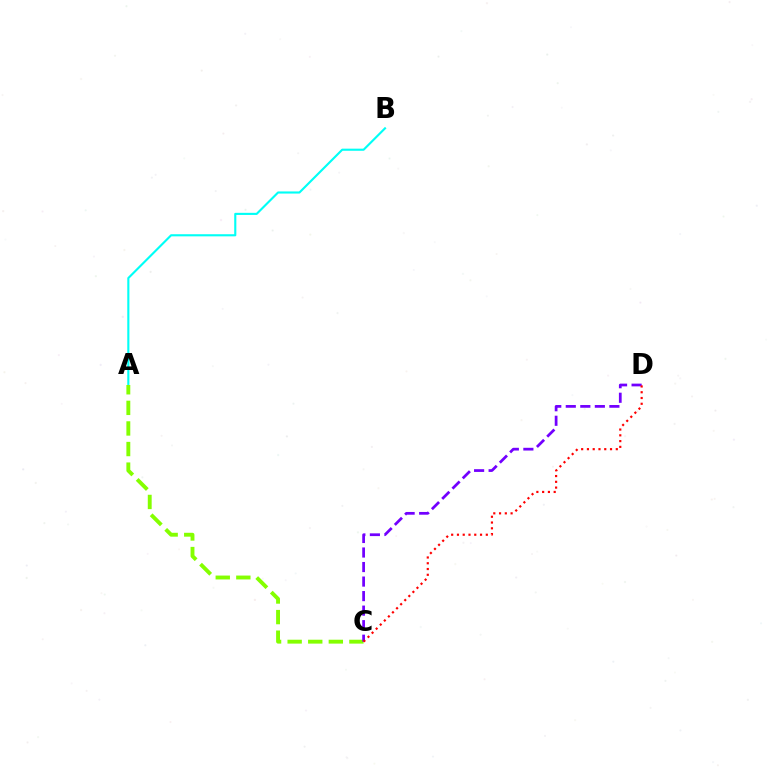{('A', 'B'): [{'color': '#00fff6', 'line_style': 'solid', 'thickness': 1.53}], ('A', 'C'): [{'color': '#84ff00', 'line_style': 'dashed', 'thickness': 2.8}], ('C', 'D'): [{'color': '#7200ff', 'line_style': 'dashed', 'thickness': 1.97}, {'color': '#ff0000', 'line_style': 'dotted', 'thickness': 1.57}]}